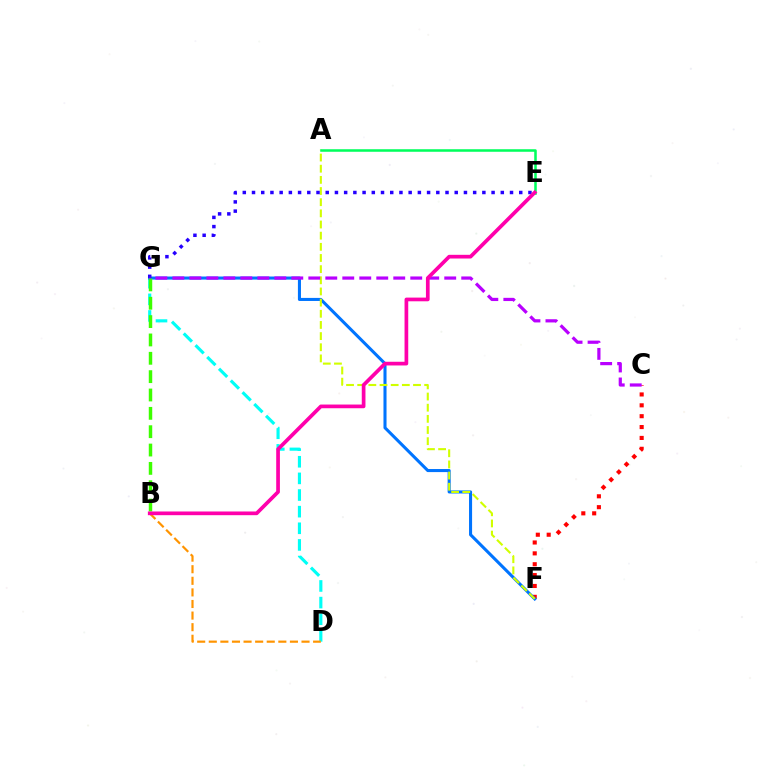{('D', 'G'): [{'color': '#00fff6', 'line_style': 'dashed', 'thickness': 2.26}], ('C', 'F'): [{'color': '#ff0000', 'line_style': 'dotted', 'thickness': 2.95}], ('F', 'G'): [{'color': '#0074ff', 'line_style': 'solid', 'thickness': 2.21}], ('A', 'F'): [{'color': '#d1ff00', 'line_style': 'dashed', 'thickness': 1.52}], ('B', 'G'): [{'color': '#3dff00', 'line_style': 'dashed', 'thickness': 2.49}], ('A', 'E'): [{'color': '#00ff5c', 'line_style': 'solid', 'thickness': 1.83}], ('E', 'G'): [{'color': '#2500ff', 'line_style': 'dotted', 'thickness': 2.5}], ('B', 'D'): [{'color': '#ff9400', 'line_style': 'dashed', 'thickness': 1.57}], ('C', 'G'): [{'color': '#b900ff', 'line_style': 'dashed', 'thickness': 2.31}], ('B', 'E'): [{'color': '#ff00ac', 'line_style': 'solid', 'thickness': 2.66}]}